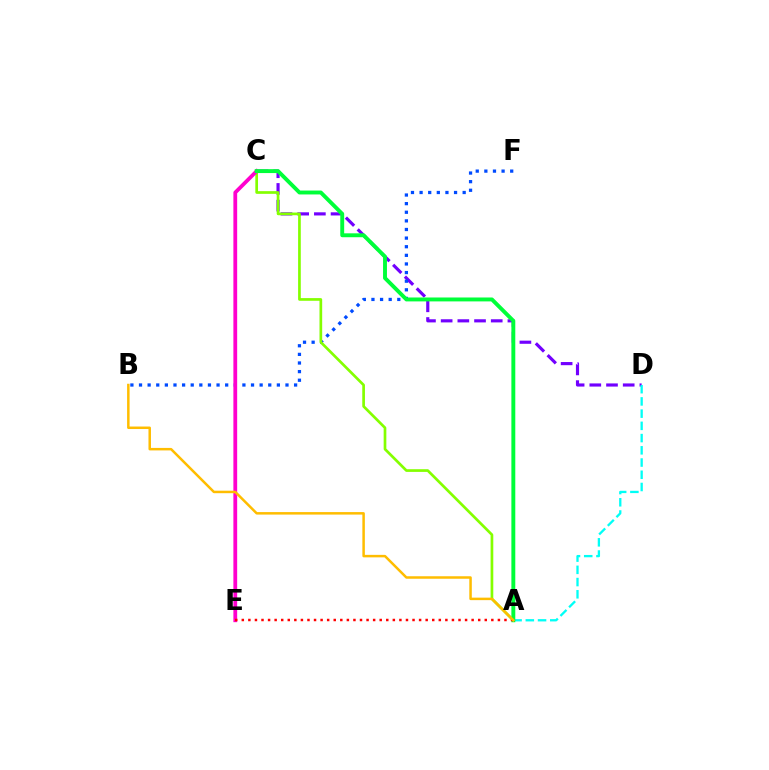{('C', 'D'): [{'color': '#7200ff', 'line_style': 'dashed', 'thickness': 2.27}], ('B', 'F'): [{'color': '#004bff', 'line_style': 'dotted', 'thickness': 2.34}], ('A', 'C'): [{'color': '#84ff00', 'line_style': 'solid', 'thickness': 1.94}, {'color': '#00ff39', 'line_style': 'solid', 'thickness': 2.81}], ('A', 'D'): [{'color': '#00fff6', 'line_style': 'dashed', 'thickness': 1.66}], ('C', 'E'): [{'color': '#ff00cf', 'line_style': 'solid', 'thickness': 2.72}], ('A', 'E'): [{'color': '#ff0000', 'line_style': 'dotted', 'thickness': 1.78}], ('A', 'B'): [{'color': '#ffbd00', 'line_style': 'solid', 'thickness': 1.8}]}